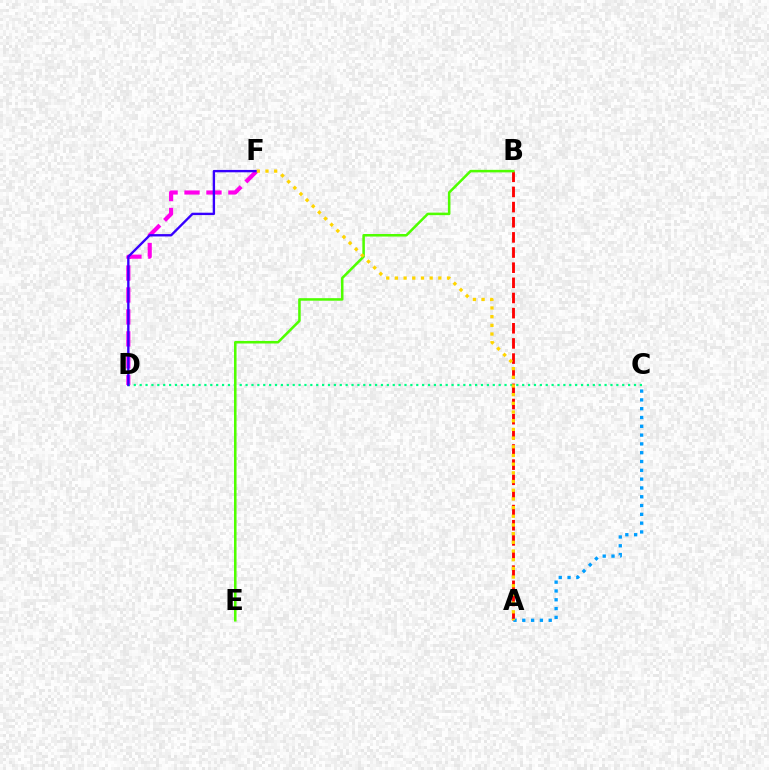{('A', 'B'): [{'color': '#ff0000', 'line_style': 'dashed', 'thickness': 2.06}], ('D', 'F'): [{'color': '#ff00ed', 'line_style': 'dashed', 'thickness': 2.98}, {'color': '#3700ff', 'line_style': 'solid', 'thickness': 1.71}], ('A', 'C'): [{'color': '#009eff', 'line_style': 'dotted', 'thickness': 2.39}], ('C', 'D'): [{'color': '#00ff86', 'line_style': 'dotted', 'thickness': 1.6}], ('B', 'E'): [{'color': '#4fff00', 'line_style': 'solid', 'thickness': 1.83}], ('A', 'F'): [{'color': '#ffd500', 'line_style': 'dotted', 'thickness': 2.36}]}